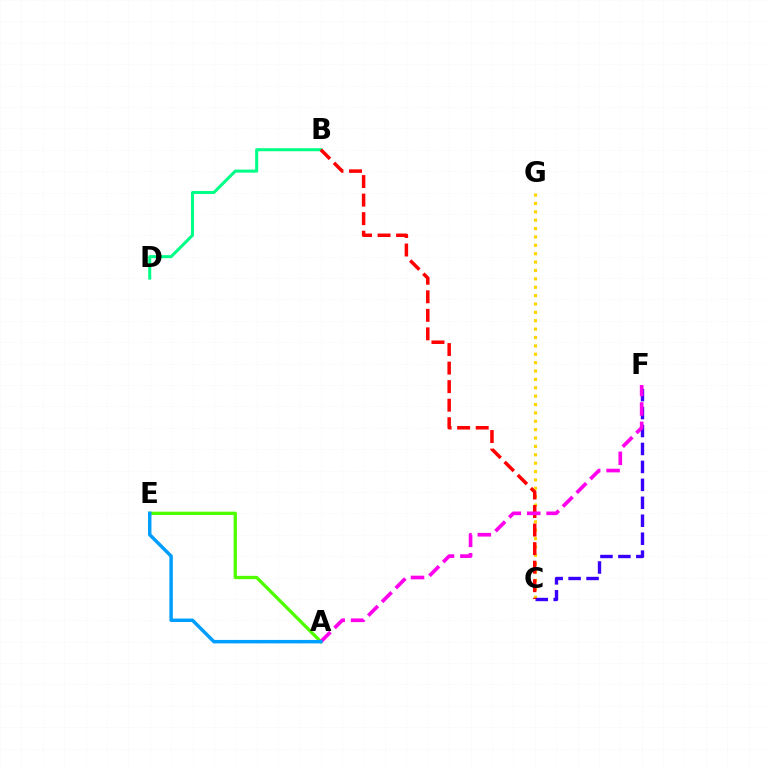{('B', 'D'): [{'color': '#00ff86', 'line_style': 'solid', 'thickness': 2.19}], ('C', 'G'): [{'color': '#ffd500', 'line_style': 'dotted', 'thickness': 2.28}], ('C', 'F'): [{'color': '#3700ff', 'line_style': 'dashed', 'thickness': 2.44}], ('A', 'E'): [{'color': '#4fff00', 'line_style': 'solid', 'thickness': 2.39}, {'color': '#009eff', 'line_style': 'solid', 'thickness': 2.49}], ('B', 'C'): [{'color': '#ff0000', 'line_style': 'dashed', 'thickness': 2.52}], ('A', 'F'): [{'color': '#ff00ed', 'line_style': 'dashed', 'thickness': 2.64}]}